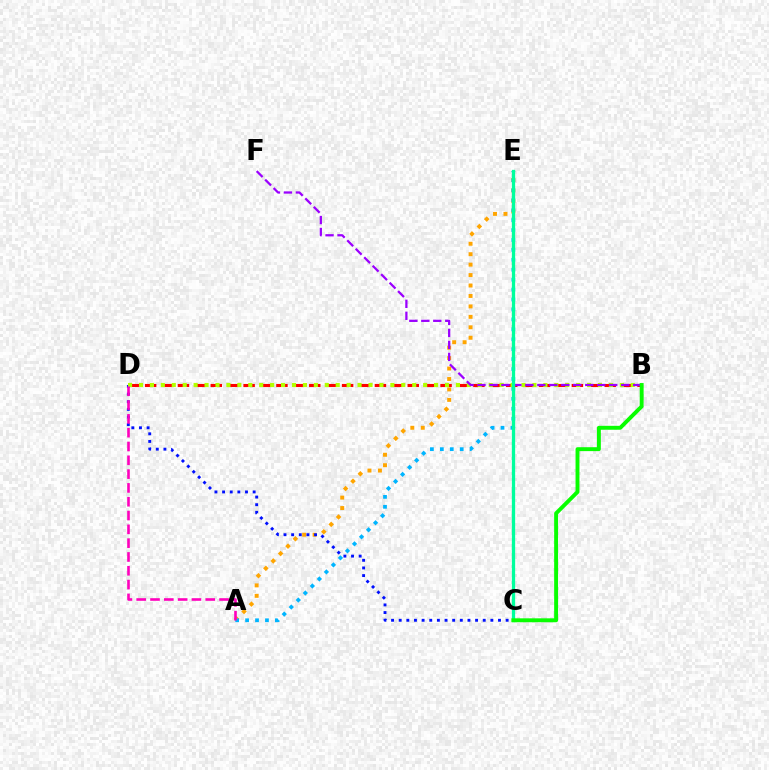{('A', 'E'): [{'color': '#ffa500', 'line_style': 'dotted', 'thickness': 2.84}, {'color': '#00b5ff', 'line_style': 'dotted', 'thickness': 2.7}], ('C', 'D'): [{'color': '#0010ff', 'line_style': 'dotted', 'thickness': 2.08}], ('B', 'D'): [{'color': '#ff0000', 'line_style': 'dashed', 'thickness': 2.23}, {'color': '#b3ff00', 'line_style': 'dotted', 'thickness': 2.97}], ('B', 'F'): [{'color': '#9b00ff', 'line_style': 'dashed', 'thickness': 1.63}], ('C', 'E'): [{'color': '#00ff9d', 'line_style': 'solid', 'thickness': 2.37}], ('A', 'D'): [{'color': '#ff00bd', 'line_style': 'dashed', 'thickness': 1.88}], ('B', 'C'): [{'color': '#08ff00', 'line_style': 'solid', 'thickness': 2.81}]}